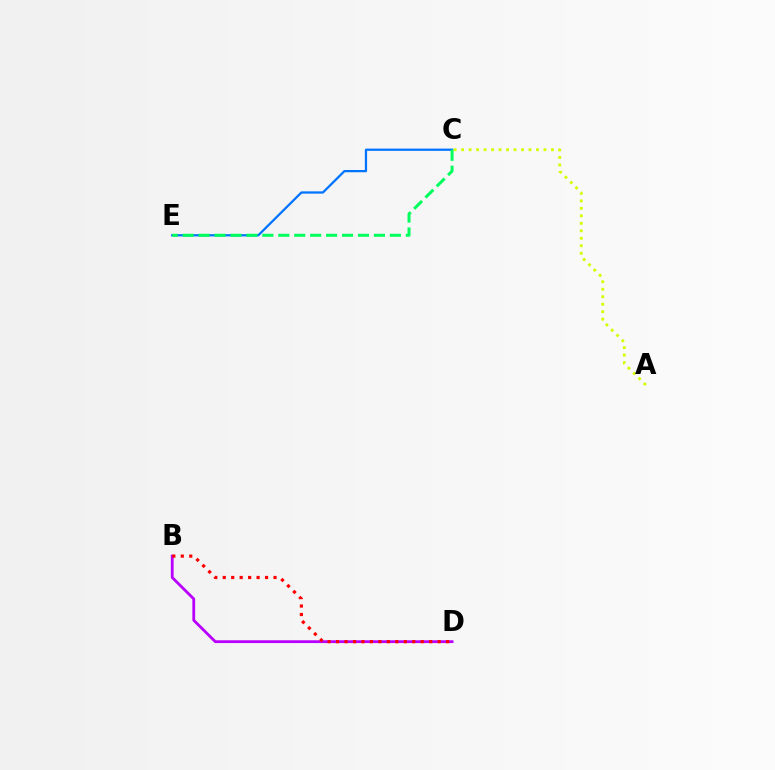{('C', 'E'): [{'color': '#0074ff', 'line_style': 'solid', 'thickness': 1.62}, {'color': '#00ff5c', 'line_style': 'dashed', 'thickness': 2.17}], ('A', 'C'): [{'color': '#d1ff00', 'line_style': 'dotted', 'thickness': 2.03}], ('B', 'D'): [{'color': '#b900ff', 'line_style': 'solid', 'thickness': 2.01}, {'color': '#ff0000', 'line_style': 'dotted', 'thickness': 2.3}]}